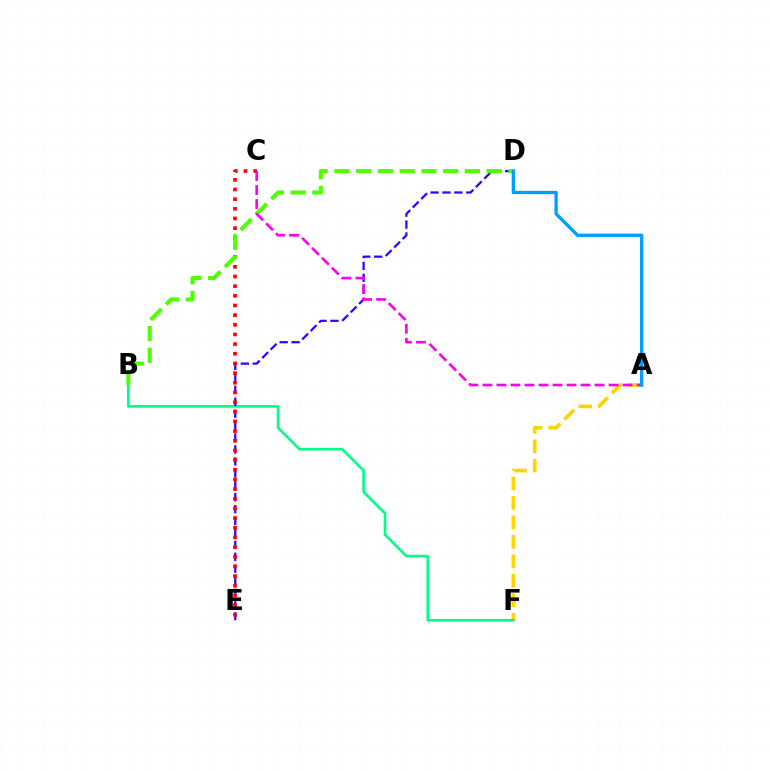{('A', 'F'): [{'color': '#ffd500', 'line_style': 'dashed', 'thickness': 2.65}], ('B', 'F'): [{'color': '#00ff86', 'line_style': 'solid', 'thickness': 1.91}], ('D', 'E'): [{'color': '#3700ff', 'line_style': 'dashed', 'thickness': 1.62}], ('C', 'E'): [{'color': '#ff0000', 'line_style': 'dotted', 'thickness': 2.63}], ('B', 'D'): [{'color': '#4fff00', 'line_style': 'dashed', 'thickness': 2.96}], ('A', 'C'): [{'color': '#ff00ed', 'line_style': 'dashed', 'thickness': 1.9}], ('A', 'D'): [{'color': '#009eff', 'line_style': 'solid', 'thickness': 2.37}]}